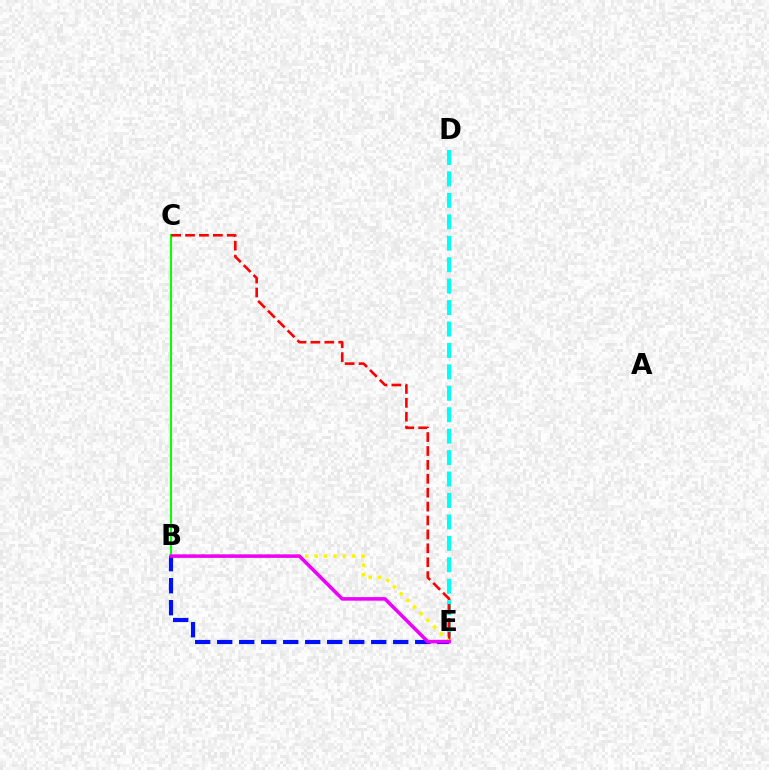{('B', 'C'): [{'color': '#08ff00', 'line_style': 'solid', 'thickness': 1.51}], ('D', 'E'): [{'color': '#00fff6', 'line_style': 'dashed', 'thickness': 2.91}], ('C', 'E'): [{'color': '#ff0000', 'line_style': 'dashed', 'thickness': 1.89}], ('B', 'E'): [{'color': '#fcf500', 'line_style': 'dotted', 'thickness': 2.56}, {'color': '#0010ff', 'line_style': 'dashed', 'thickness': 2.99}, {'color': '#ee00ff', 'line_style': 'solid', 'thickness': 2.55}]}